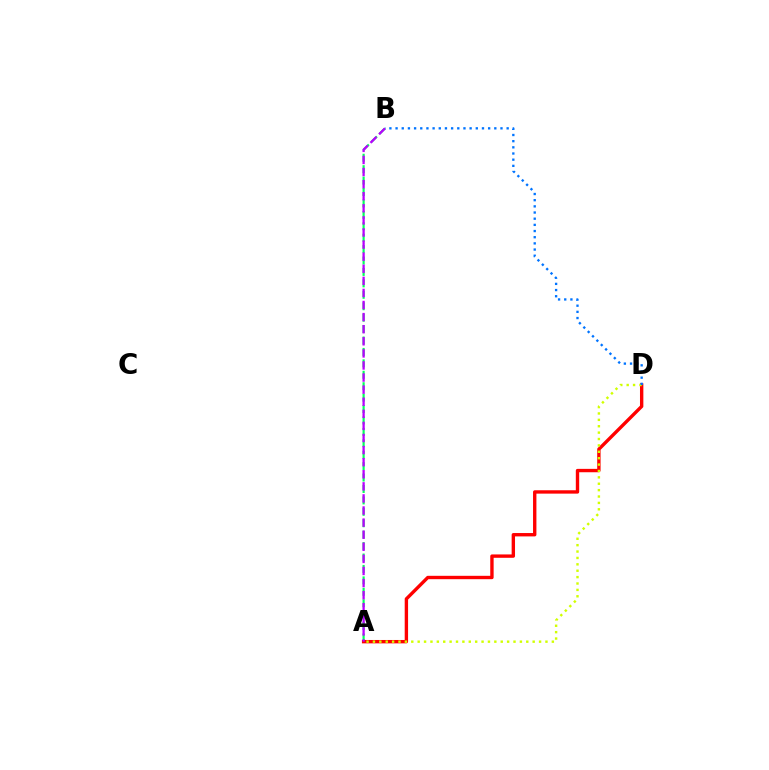{('A', 'B'): [{'color': '#00ff5c', 'line_style': 'dashed', 'thickness': 1.55}, {'color': '#b900ff', 'line_style': 'dashed', 'thickness': 1.64}], ('A', 'D'): [{'color': '#ff0000', 'line_style': 'solid', 'thickness': 2.43}, {'color': '#d1ff00', 'line_style': 'dotted', 'thickness': 1.74}], ('B', 'D'): [{'color': '#0074ff', 'line_style': 'dotted', 'thickness': 1.68}]}